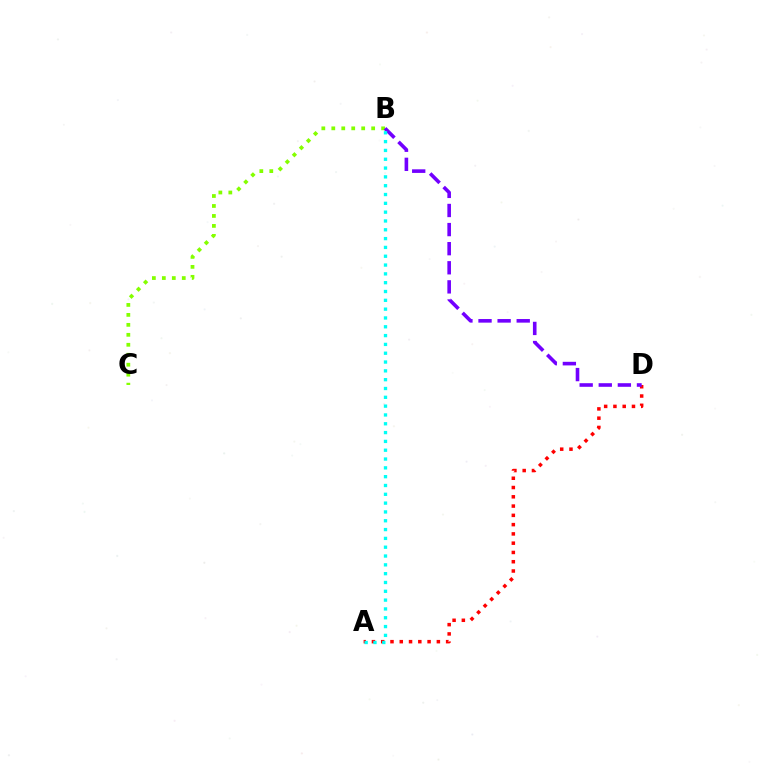{('A', 'D'): [{'color': '#ff0000', 'line_style': 'dotted', 'thickness': 2.52}], ('B', 'C'): [{'color': '#84ff00', 'line_style': 'dotted', 'thickness': 2.71}], ('B', 'D'): [{'color': '#7200ff', 'line_style': 'dashed', 'thickness': 2.59}], ('A', 'B'): [{'color': '#00fff6', 'line_style': 'dotted', 'thickness': 2.4}]}